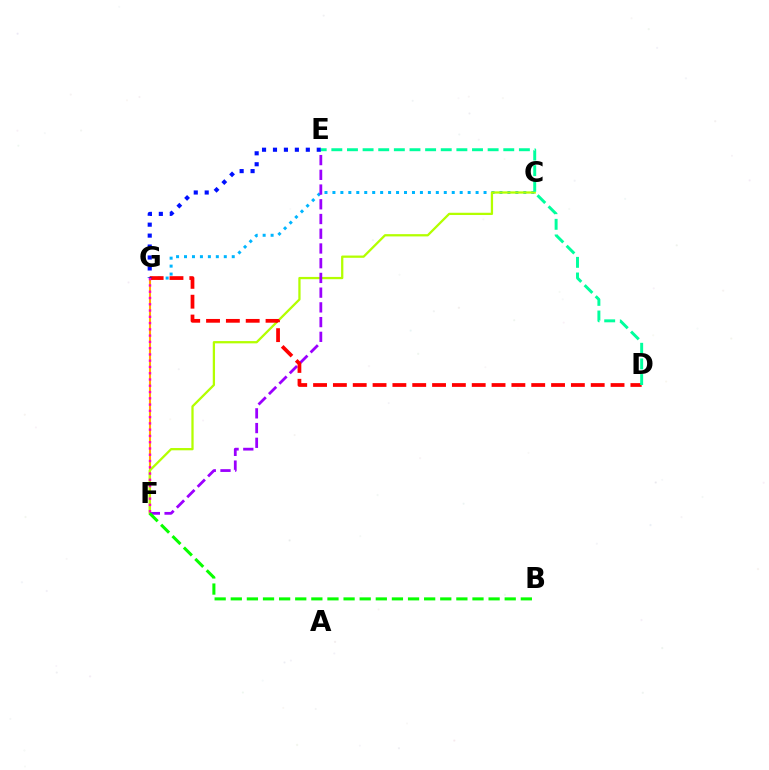{('F', 'G'): [{'color': '#ffa500', 'line_style': 'solid', 'thickness': 1.51}, {'color': '#ff00bd', 'line_style': 'dotted', 'thickness': 1.7}], ('C', 'G'): [{'color': '#00b5ff', 'line_style': 'dotted', 'thickness': 2.16}], ('C', 'F'): [{'color': '#b3ff00', 'line_style': 'solid', 'thickness': 1.63}], ('E', 'F'): [{'color': '#9b00ff', 'line_style': 'dashed', 'thickness': 2.0}], ('D', 'G'): [{'color': '#ff0000', 'line_style': 'dashed', 'thickness': 2.69}], ('E', 'G'): [{'color': '#0010ff', 'line_style': 'dotted', 'thickness': 2.97}], ('B', 'F'): [{'color': '#08ff00', 'line_style': 'dashed', 'thickness': 2.19}], ('D', 'E'): [{'color': '#00ff9d', 'line_style': 'dashed', 'thickness': 2.12}]}